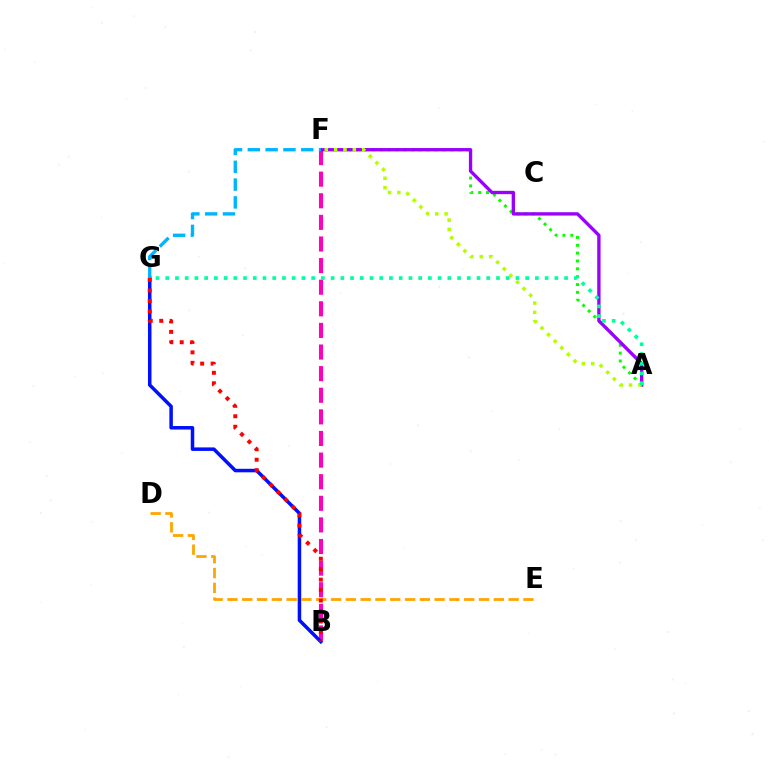{('A', 'F'): [{'color': '#08ff00', 'line_style': 'dotted', 'thickness': 2.13}, {'color': '#9b00ff', 'line_style': 'solid', 'thickness': 2.4}, {'color': '#b3ff00', 'line_style': 'dotted', 'thickness': 2.54}], ('B', 'F'): [{'color': '#ff00bd', 'line_style': 'dashed', 'thickness': 2.94}], ('B', 'G'): [{'color': '#0010ff', 'line_style': 'solid', 'thickness': 2.53}, {'color': '#ff0000', 'line_style': 'dotted', 'thickness': 2.84}], ('F', 'G'): [{'color': '#00b5ff', 'line_style': 'dashed', 'thickness': 2.42}], ('D', 'E'): [{'color': '#ffa500', 'line_style': 'dashed', 'thickness': 2.01}], ('A', 'G'): [{'color': '#00ff9d', 'line_style': 'dotted', 'thickness': 2.64}]}